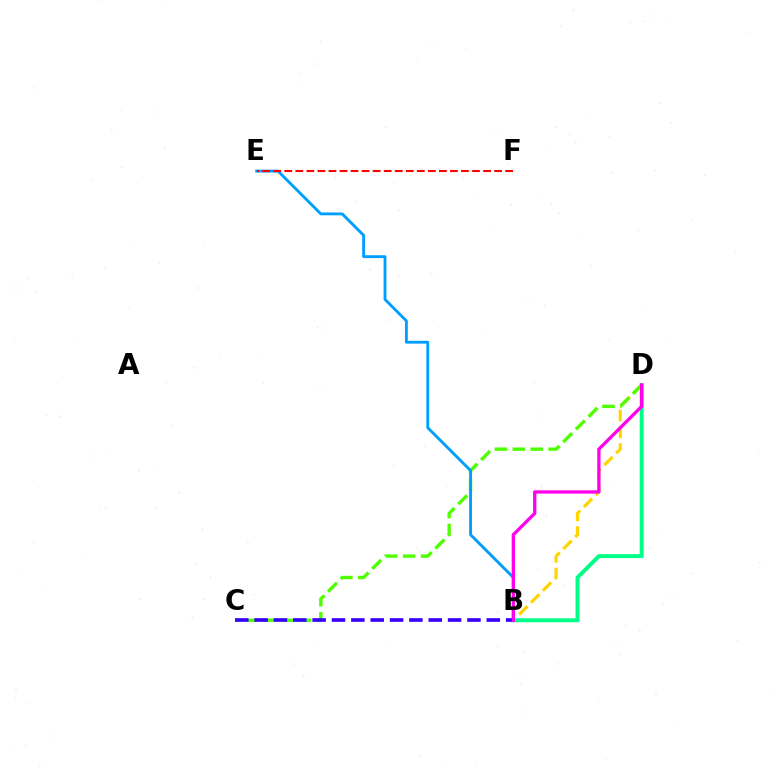{('B', 'D'): [{'color': '#ffd500', 'line_style': 'dashed', 'thickness': 2.28}, {'color': '#00ff86', 'line_style': 'solid', 'thickness': 2.84}, {'color': '#ff00ed', 'line_style': 'solid', 'thickness': 2.38}], ('C', 'D'): [{'color': '#4fff00', 'line_style': 'dashed', 'thickness': 2.43}], ('B', 'E'): [{'color': '#009eff', 'line_style': 'solid', 'thickness': 2.06}], ('E', 'F'): [{'color': '#ff0000', 'line_style': 'dashed', 'thickness': 1.5}], ('B', 'C'): [{'color': '#3700ff', 'line_style': 'dashed', 'thickness': 2.63}]}